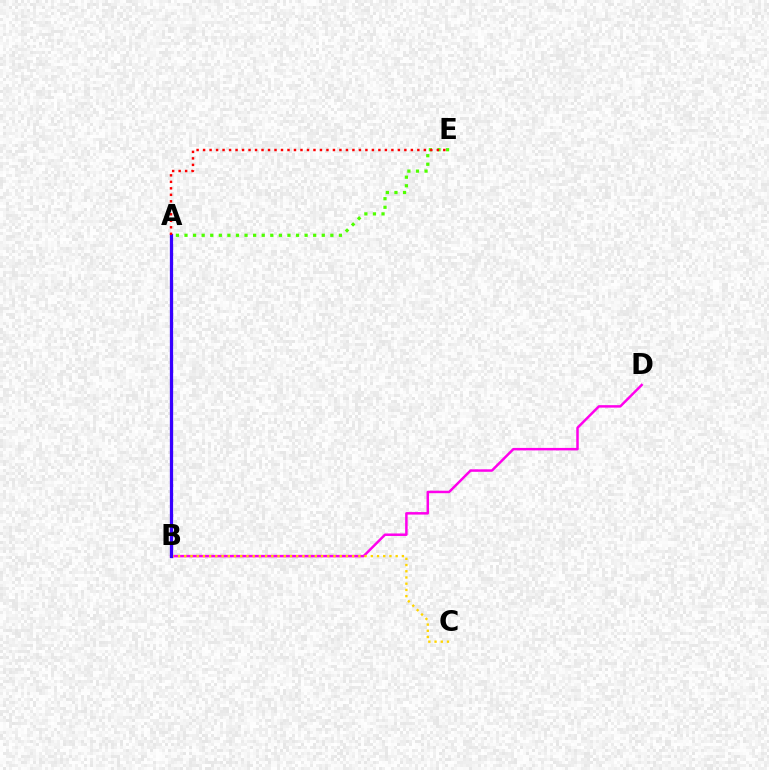{('A', 'B'): [{'color': '#00ff86', 'line_style': 'dotted', 'thickness': 2.01}, {'color': '#009eff', 'line_style': 'dotted', 'thickness': 2.08}, {'color': '#3700ff', 'line_style': 'solid', 'thickness': 2.35}], ('B', 'D'): [{'color': '#ff00ed', 'line_style': 'solid', 'thickness': 1.79}], ('B', 'C'): [{'color': '#ffd500', 'line_style': 'dotted', 'thickness': 1.69}], ('A', 'E'): [{'color': '#4fff00', 'line_style': 'dotted', 'thickness': 2.33}, {'color': '#ff0000', 'line_style': 'dotted', 'thickness': 1.76}]}